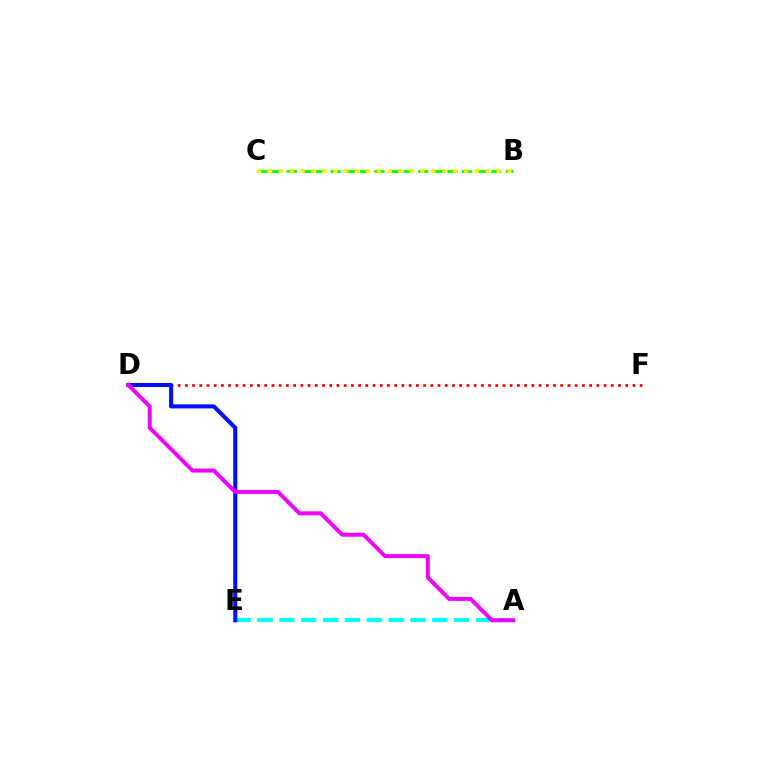{('D', 'F'): [{'color': '#ff0000', 'line_style': 'dotted', 'thickness': 1.96}], ('A', 'E'): [{'color': '#00fff6', 'line_style': 'dashed', 'thickness': 2.97}], ('B', 'C'): [{'color': '#08ff00', 'line_style': 'dashed', 'thickness': 1.98}, {'color': '#fcf500', 'line_style': 'dotted', 'thickness': 2.96}], ('D', 'E'): [{'color': '#0010ff', 'line_style': 'solid', 'thickness': 2.94}], ('A', 'D'): [{'color': '#ee00ff', 'line_style': 'solid', 'thickness': 2.87}]}